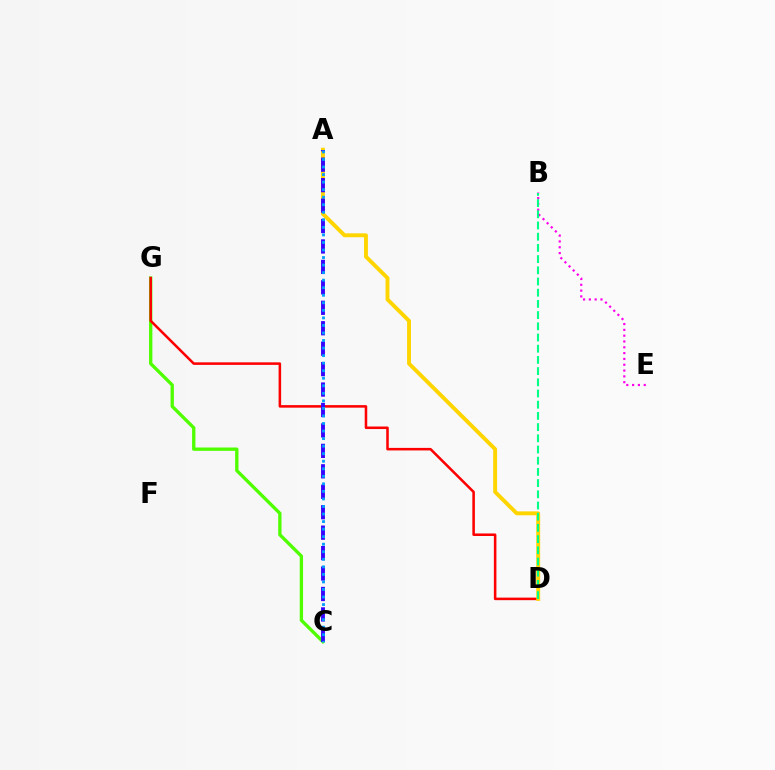{('C', 'G'): [{'color': '#4fff00', 'line_style': 'solid', 'thickness': 2.39}], ('D', 'G'): [{'color': '#ff0000', 'line_style': 'solid', 'thickness': 1.83}], ('A', 'D'): [{'color': '#ffd500', 'line_style': 'solid', 'thickness': 2.81}], ('B', 'E'): [{'color': '#ff00ed', 'line_style': 'dotted', 'thickness': 1.58}], ('A', 'C'): [{'color': '#3700ff', 'line_style': 'dashed', 'thickness': 2.78}, {'color': '#009eff', 'line_style': 'dotted', 'thickness': 2.05}], ('B', 'D'): [{'color': '#00ff86', 'line_style': 'dashed', 'thickness': 1.52}]}